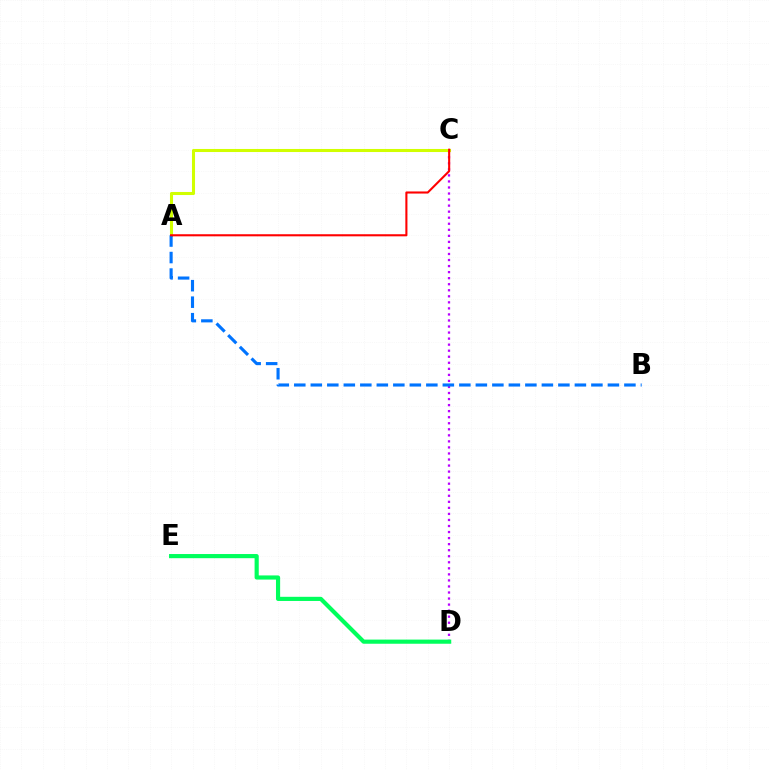{('C', 'D'): [{'color': '#b900ff', 'line_style': 'dotted', 'thickness': 1.64}], ('D', 'E'): [{'color': '#00ff5c', 'line_style': 'solid', 'thickness': 2.99}], ('A', 'C'): [{'color': '#d1ff00', 'line_style': 'solid', 'thickness': 2.21}, {'color': '#ff0000', 'line_style': 'solid', 'thickness': 1.51}], ('A', 'B'): [{'color': '#0074ff', 'line_style': 'dashed', 'thickness': 2.24}]}